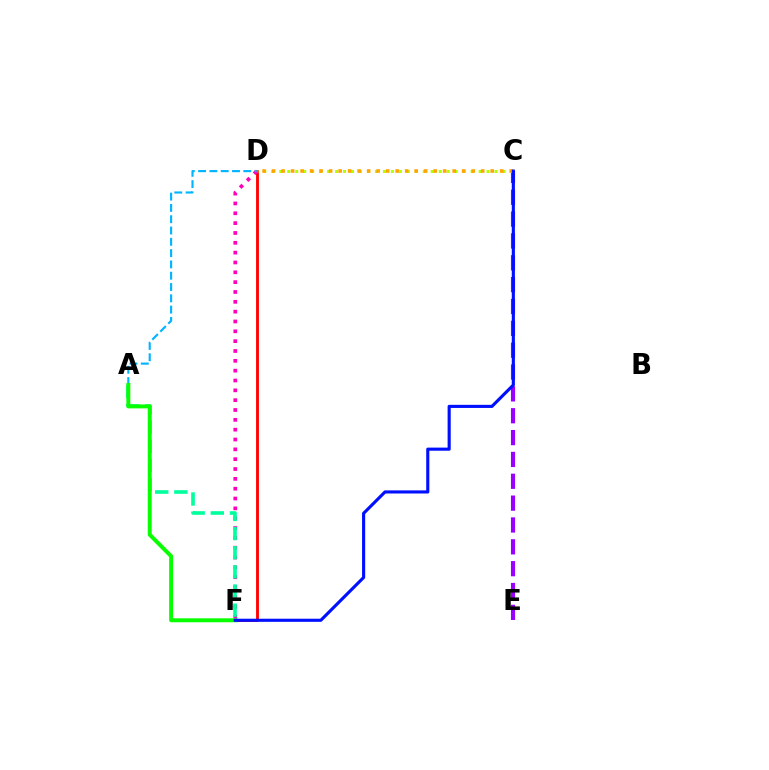{('C', 'E'): [{'color': '#9b00ff', 'line_style': 'dashed', 'thickness': 2.97}], ('D', 'F'): [{'color': '#ff0000', 'line_style': 'solid', 'thickness': 2.05}, {'color': '#ff00bd', 'line_style': 'dotted', 'thickness': 2.67}], ('C', 'D'): [{'color': '#b3ff00', 'line_style': 'dotted', 'thickness': 2.17}, {'color': '#ffa500', 'line_style': 'dotted', 'thickness': 2.58}], ('A', 'D'): [{'color': '#00b5ff', 'line_style': 'dashed', 'thickness': 1.53}], ('A', 'F'): [{'color': '#00ff9d', 'line_style': 'dashed', 'thickness': 2.6}, {'color': '#08ff00', 'line_style': 'solid', 'thickness': 2.84}], ('C', 'F'): [{'color': '#0010ff', 'line_style': 'solid', 'thickness': 2.25}]}